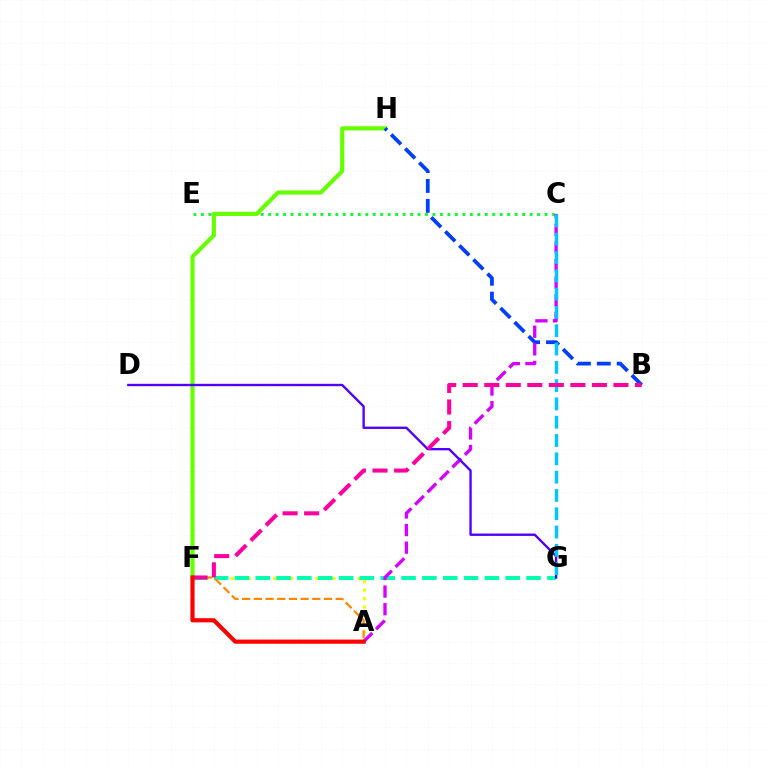{('A', 'F'): [{'color': '#eeff00', 'line_style': 'dotted', 'thickness': 2.3}, {'color': '#ff8800', 'line_style': 'dashed', 'thickness': 1.59}, {'color': '#ff0000', 'line_style': 'solid', 'thickness': 2.99}], ('C', 'E'): [{'color': '#00ff27', 'line_style': 'dotted', 'thickness': 2.03}], ('F', 'G'): [{'color': '#00ffaf', 'line_style': 'dashed', 'thickness': 2.83}], ('F', 'H'): [{'color': '#66ff00', 'line_style': 'solid', 'thickness': 2.99}], ('B', 'H'): [{'color': '#003fff', 'line_style': 'dashed', 'thickness': 2.7}], ('A', 'C'): [{'color': '#d600ff', 'line_style': 'dashed', 'thickness': 2.39}], ('D', 'G'): [{'color': '#4f00ff', 'line_style': 'solid', 'thickness': 1.7}], ('C', 'G'): [{'color': '#00c7ff', 'line_style': 'dashed', 'thickness': 2.49}], ('B', 'F'): [{'color': '#ff00a0', 'line_style': 'dashed', 'thickness': 2.92}]}